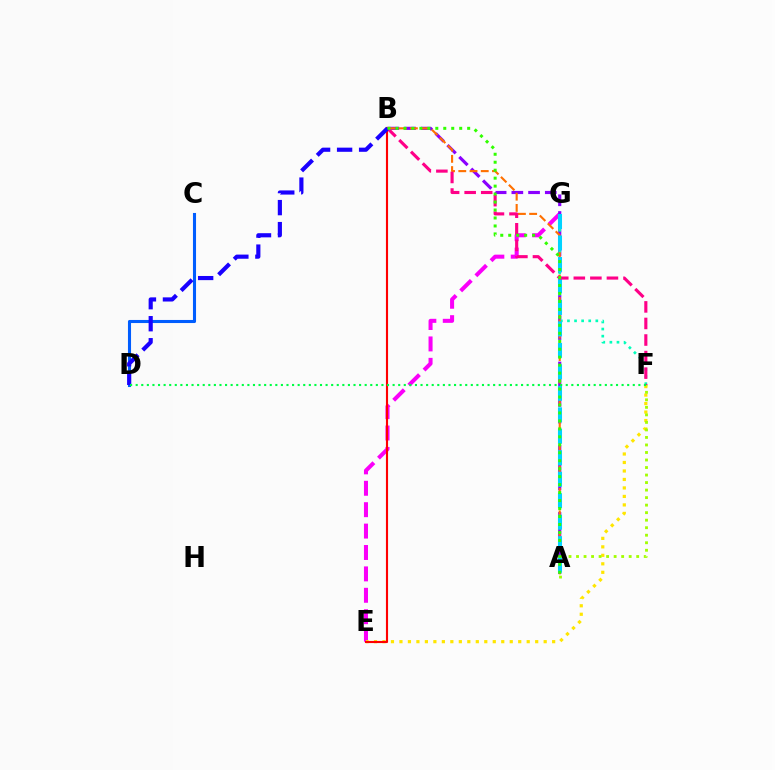{('E', 'G'): [{'color': '#fa00f9', 'line_style': 'dashed', 'thickness': 2.91}], ('E', 'F'): [{'color': '#ffe600', 'line_style': 'dotted', 'thickness': 2.31}], ('B', 'E'): [{'color': '#ff0000', 'line_style': 'solid', 'thickness': 1.53}], ('A', 'B'): [{'color': '#8a00ff', 'line_style': 'dashed', 'thickness': 2.27}, {'color': '#ff7000', 'line_style': 'dashed', 'thickness': 1.53}, {'color': '#31ff00', 'line_style': 'dotted', 'thickness': 2.16}], ('F', 'G'): [{'color': '#00ffbb', 'line_style': 'dotted', 'thickness': 1.93}], ('A', 'F'): [{'color': '#a2ff00', 'line_style': 'dotted', 'thickness': 2.04}], ('A', 'G'): [{'color': '#00d3ff', 'line_style': 'dashed', 'thickness': 2.92}], ('B', 'F'): [{'color': '#ff0088', 'line_style': 'dashed', 'thickness': 2.25}], ('C', 'D'): [{'color': '#005dff', 'line_style': 'solid', 'thickness': 2.21}], ('B', 'D'): [{'color': '#1900ff', 'line_style': 'dashed', 'thickness': 2.99}], ('D', 'F'): [{'color': '#00ff45', 'line_style': 'dotted', 'thickness': 1.52}]}